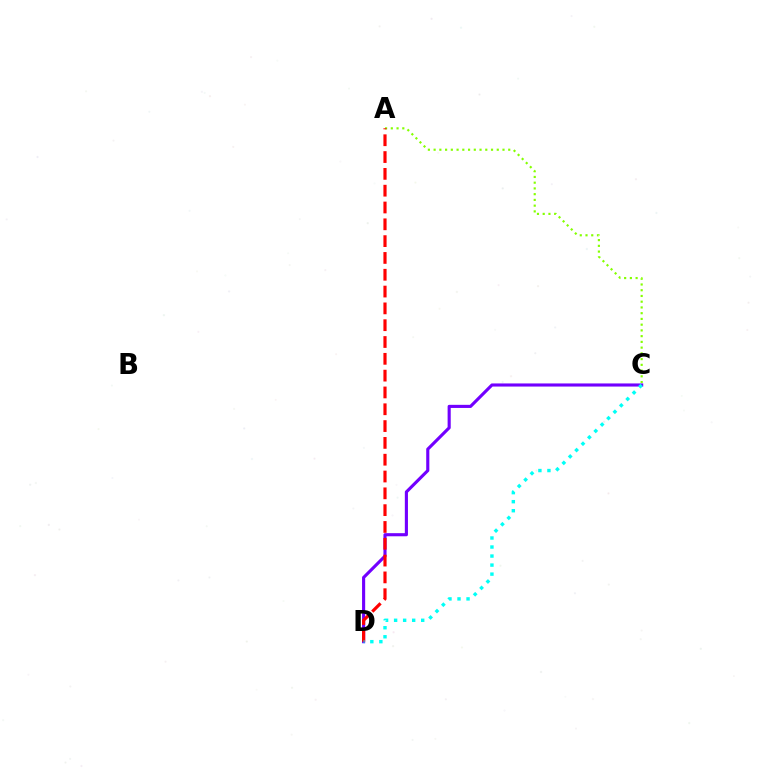{('A', 'C'): [{'color': '#84ff00', 'line_style': 'dotted', 'thickness': 1.56}], ('C', 'D'): [{'color': '#7200ff', 'line_style': 'solid', 'thickness': 2.24}, {'color': '#00fff6', 'line_style': 'dotted', 'thickness': 2.45}], ('A', 'D'): [{'color': '#ff0000', 'line_style': 'dashed', 'thickness': 2.28}]}